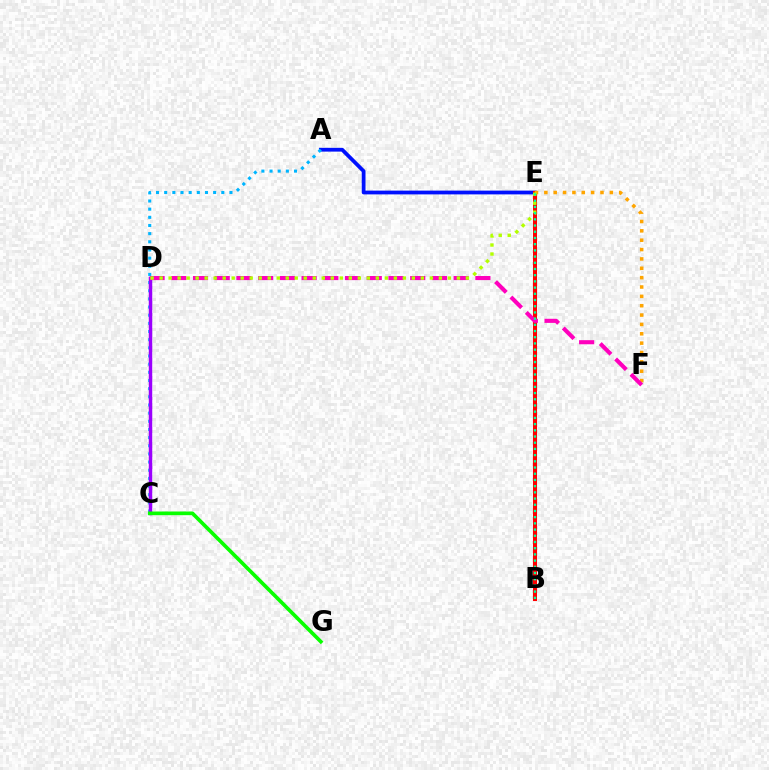{('A', 'E'): [{'color': '#0010ff', 'line_style': 'solid', 'thickness': 2.72}], ('B', 'E'): [{'color': '#ff0000', 'line_style': 'solid', 'thickness': 2.92}, {'color': '#00ff9d', 'line_style': 'dotted', 'thickness': 1.69}], ('A', 'C'): [{'color': '#00b5ff', 'line_style': 'dotted', 'thickness': 2.22}], ('C', 'D'): [{'color': '#9b00ff', 'line_style': 'solid', 'thickness': 2.49}], ('E', 'F'): [{'color': '#ffa500', 'line_style': 'dotted', 'thickness': 2.54}], ('D', 'F'): [{'color': '#ff00bd', 'line_style': 'dashed', 'thickness': 2.95}], ('D', 'E'): [{'color': '#b3ff00', 'line_style': 'dotted', 'thickness': 2.45}], ('C', 'G'): [{'color': '#08ff00', 'line_style': 'solid', 'thickness': 2.65}]}